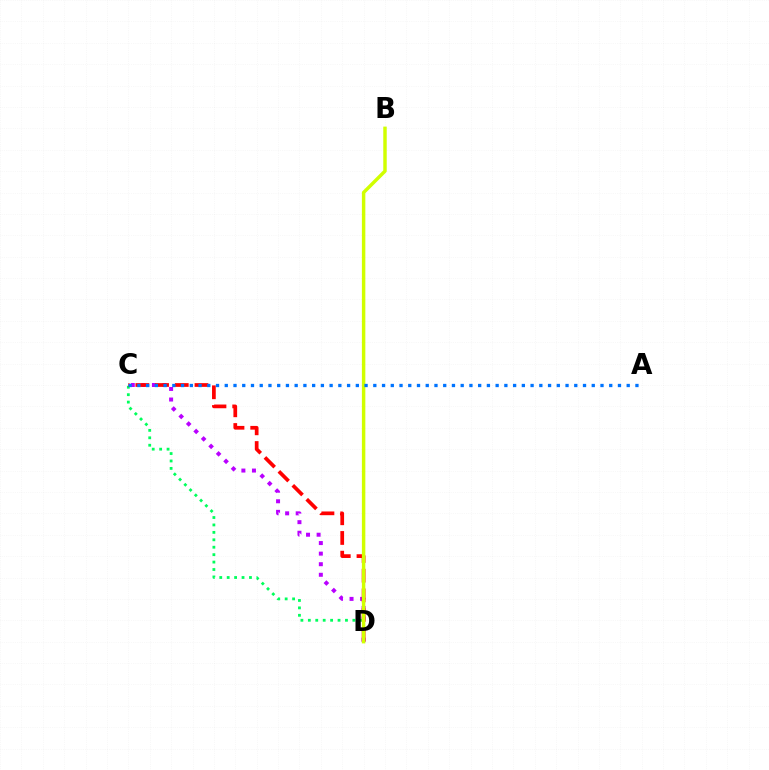{('C', 'D'): [{'color': '#b900ff', 'line_style': 'dotted', 'thickness': 2.87}, {'color': '#00ff5c', 'line_style': 'dotted', 'thickness': 2.02}, {'color': '#ff0000', 'line_style': 'dashed', 'thickness': 2.68}], ('B', 'D'): [{'color': '#d1ff00', 'line_style': 'solid', 'thickness': 2.48}], ('A', 'C'): [{'color': '#0074ff', 'line_style': 'dotted', 'thickness': 2.37}]}